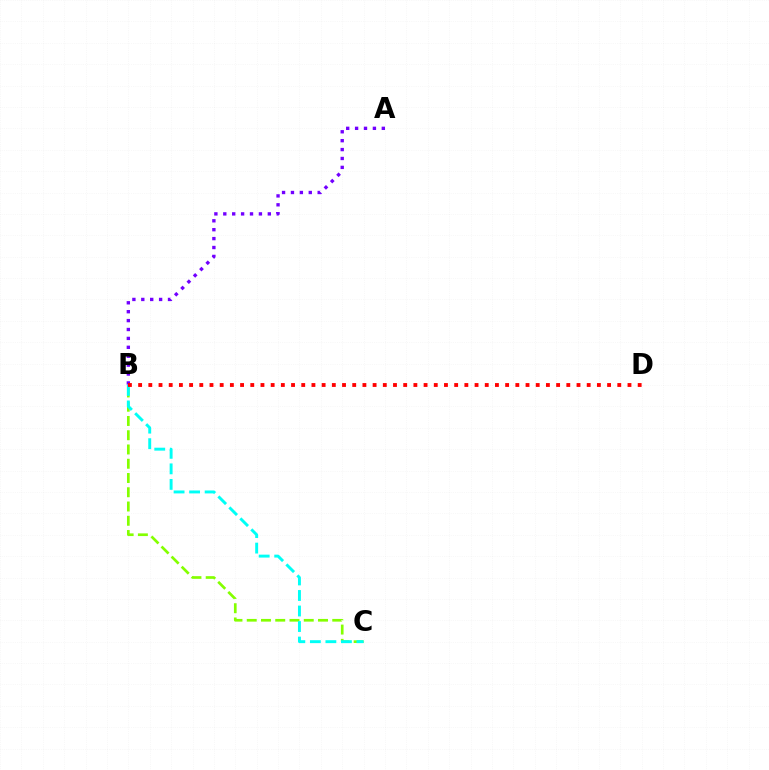{('A', 'B'): [{'color': '#7200ff', 'line_style': 'dotted', 'thickness': 2.42}], ('B', 'C'): [{'color': '#84ff00', 'line_style': 'dashed', 'thickness': 1.94}, {'color': '#00fff6', 'line_style': 'dashed', 'thickness': 2.11}], ('B', 'D'): [{'color': '#ff0000', 'line_style': 'dotted', 'thickness': 2.77}]}